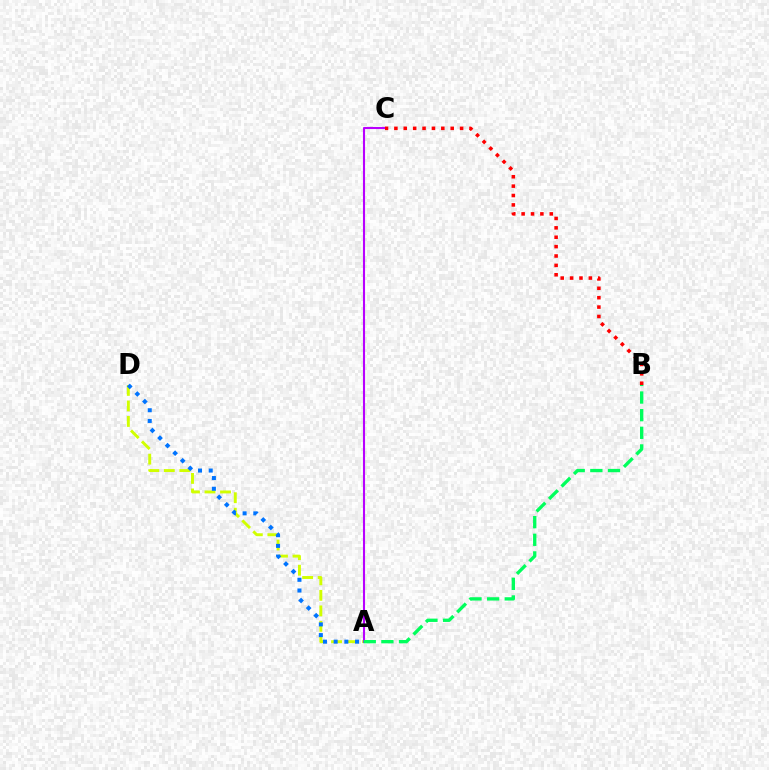{('A', 'D'): [{'color': '#d1ff00', 'line_style': 'dashed', 'thickness': 2.11}, {'color': '#0074ff', 'line_style': 'dotted', 'thickness': 2.91}], ('A', 'C'): [{'color': '#b900ff', 'line_style': 'solid', 'thickness': 1.51}], ('B', 'C'): [{'color': '#ff0000', 'line_style': 'dotted', 'thickness': 2.55}], ('A', 'B'): [{'color': '#00ff5c', 'line_style': 'dashed', 'thickness': 2.4}]}